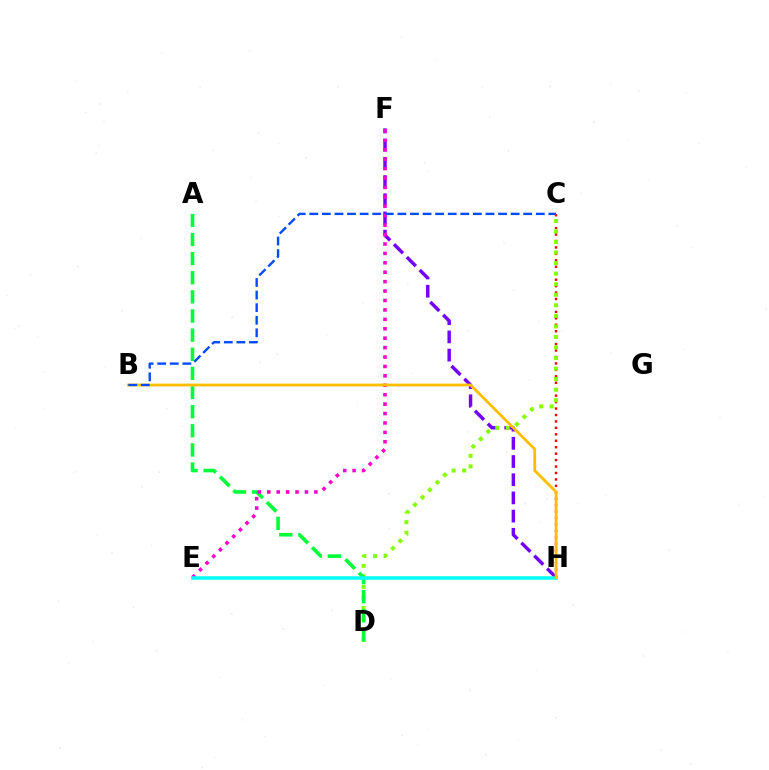{('C', 'H'): [{'color': '#ff0000', 'line_style': 'dotted', 'thickness': 1.75}], ('F', 'H'): [{'color': '#7200ff', 'line_style': 'dashed', 'thickness': 2.47}], ('C', 'D'): [{'color': '#84ff00', 'line_style': 'dotted', 'thickness': 2.87}], ('A', 'D'): [{'color': '#00ff39', 'line_style': 'dashed', 'thickness': 2.6}], ('E', 'F'): [{'color': '#ff00cf', 'line_style': 'dotted', 'thickness': 2.56}], ('E', 'H'): [{'color': '#00fff6', 'line_style': 'solid', 'thickness': 2.54}], ('B', 'H'): [{'color': '#ffbd00', 'line_style': 'solid', 'thickness': 2.0}], ('B', 'C'): [{'color': '#004bff', 'line_style': 'dashed', 'thickness': 1.71}]}